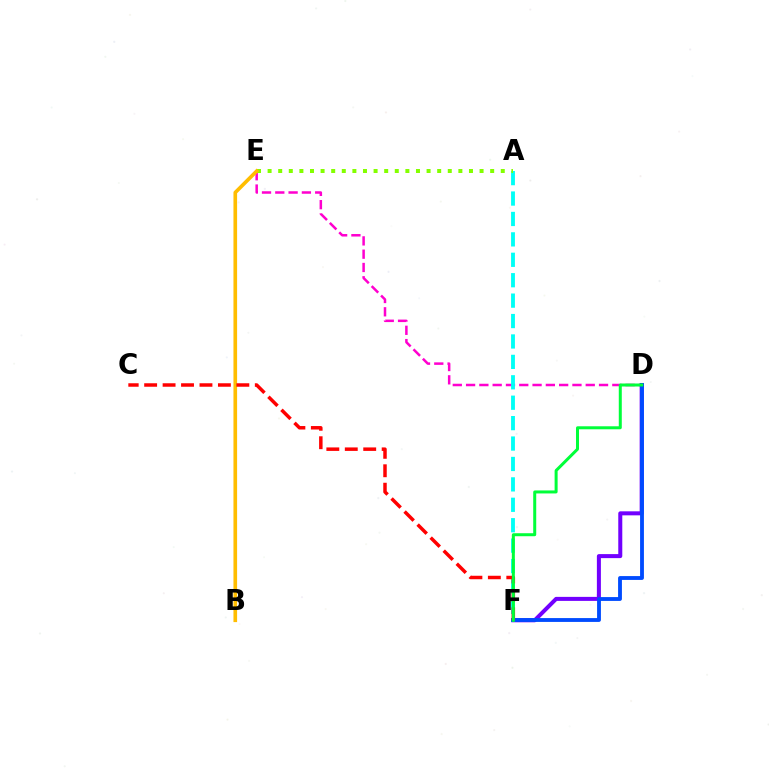{('D', 'E'): [{'color': '#ff00cf', 'line_style': 'dashed', 'thickness': 1.81}], ('A', 'F'): [{'color': '#00fff6', 'line_style': 'dashed', 'thickness': 2.77}], ('A', 'E'): [{'color': '#84ff00', 'line_style': 'dotted', 'thickness': 2.88}], ('B', 'E'): [{'color': '#ffbd00', 'line_style': 'solid', 'thickness': 2.63}], ('D', 'F'): [{'color': '#7200ff', 'line_style': 'solid', 'thickness': 2.89}, {'color': '#004bff', 'line_style': 'solid', 'thickness': 2.77}, {'color': '#00ff39', 'line_style': 'solid', 'thickness': 2.16}], ('C', 'F'): [{'color': '#ff0000', 'line_style': 'dashed', 'thickness': 2.51}]}